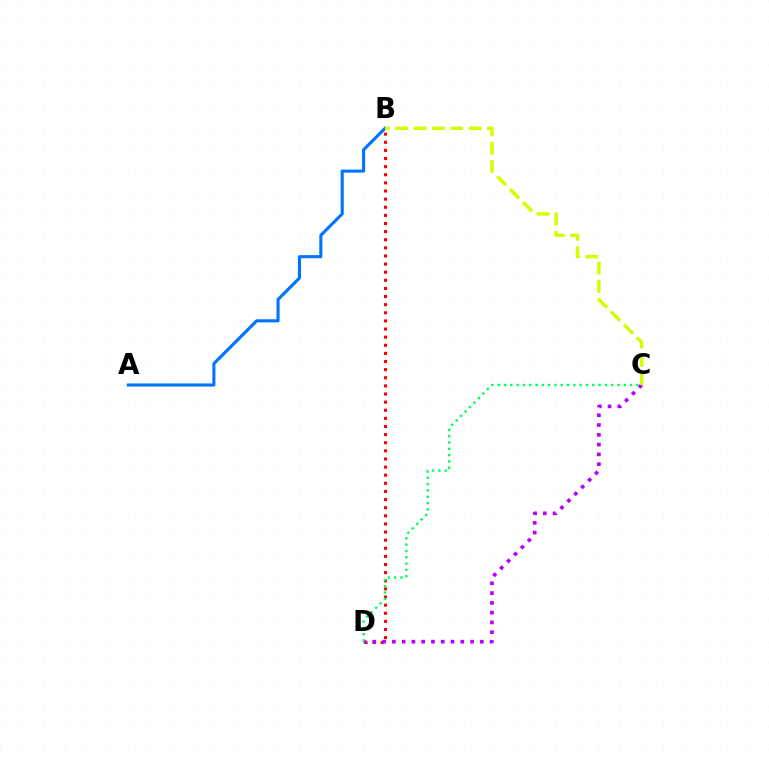{('A', 'B'): [{'color': '#0074ff', 'line_style': 'solid', 'thickness': 2.22}], ('B', 'D'): [{'color': '#ff0000', 'line_style': 'dotted', 'thickness': 2.21}], ('C', 'D'): [{'color': '#b900ff', 'line_style': 'dotted', 'thickness': 2.66}, {'color': '#00ff5c', 'line_style': 'dotted', 'thickness': 1.71}], ('B', 'C'): [{'color': '#d1ff00', 'line_style': 'dashed', 'thickness': 2.49}]}